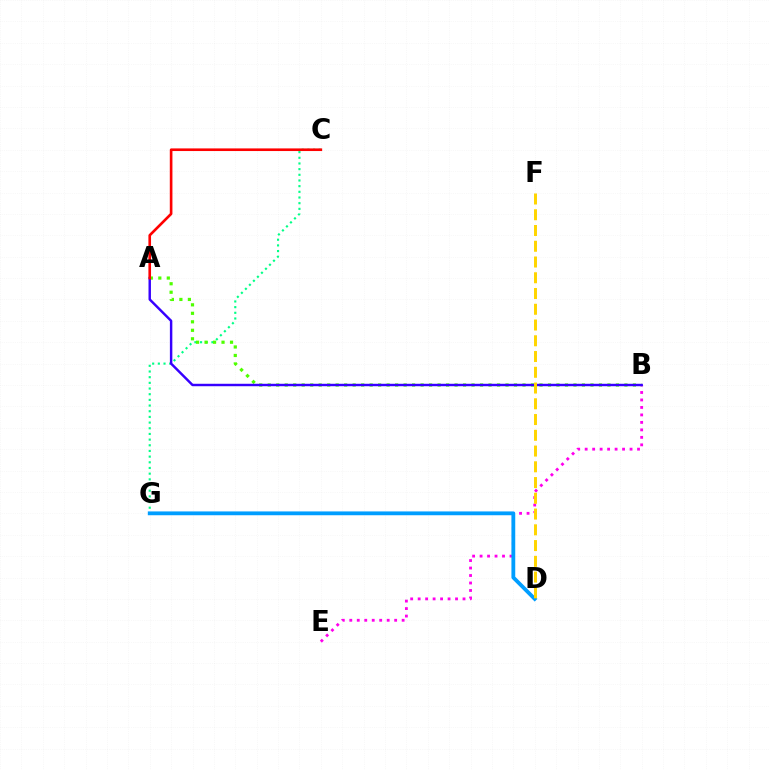{('B', 'E'): [{'color': '#ff00ed', 'line_style': 'dotted', 'thickness': 2.03}], ('C', 'G'): [{'color': '#00ff86', 'line_style': 'dotted', 'thickness': 1.54}], ('A', 'B'): [{'color': '#4fff00', 'line_style': 'dotted', 'thickness': 2.31}, {'color': '#3700ff', 'line_style': 'solid', 'thickness': 1.76}], ('D', 'G'): [{'color': '#009eff', 'line_style': 'solid', 'thickness': 2.75}], ('A', 'C'): [{'color': '#ff0000', 'line_style': 'solid', 'thickness': 1.9}], ('D', 'F'): [{'color': '#ffd500', 'line_style': 'dashed', 'thickness': 2.14}]}